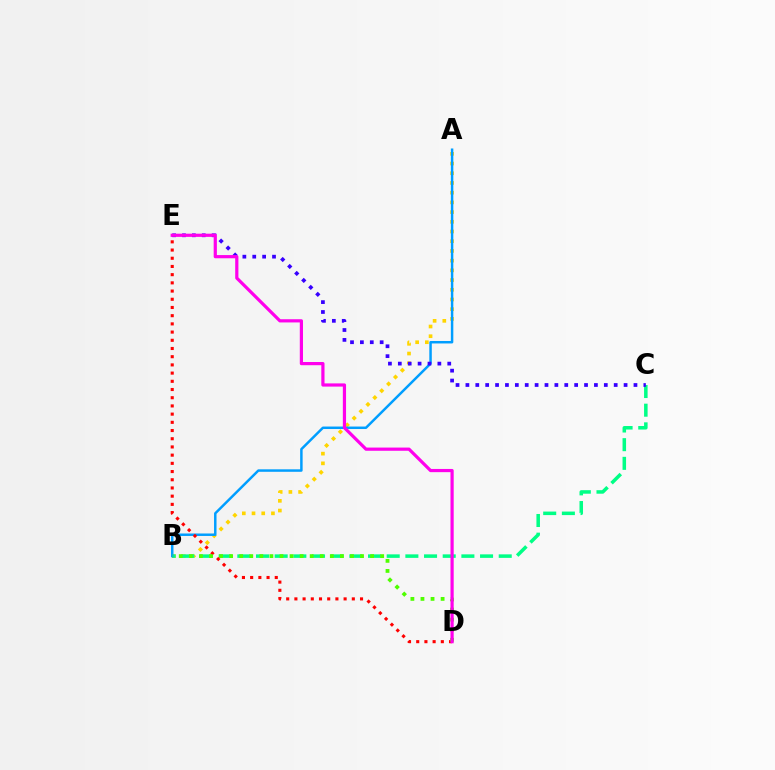{('A', 'B'): [{'color': '#ffd500', 'line_style': 'dotted', 'thickness': 2.64}, {'color': '#009eff', 'line_style': 'solid', 'thickness': 1.78}], ('B', 'C'): [{'color': '#00ff86', 'line_style': 'dashed', 'thickness': 2.54}], ('D', 'E'): [{'color': '#ff0000', 'line_style': 'dotted', 'thickness': 2.23}, {'color': '#ff00ed', 'line_style': 'solid', 'thickness': 2.31}], ('B', 'D'): [{'color': '#4fff00', 'line_style': 'dotted', 'thickness': 2.74}], ('C', 'E'): [{'color': '#3700ff', 'line_style': 'dotted', 'thickness': 2.69}]}